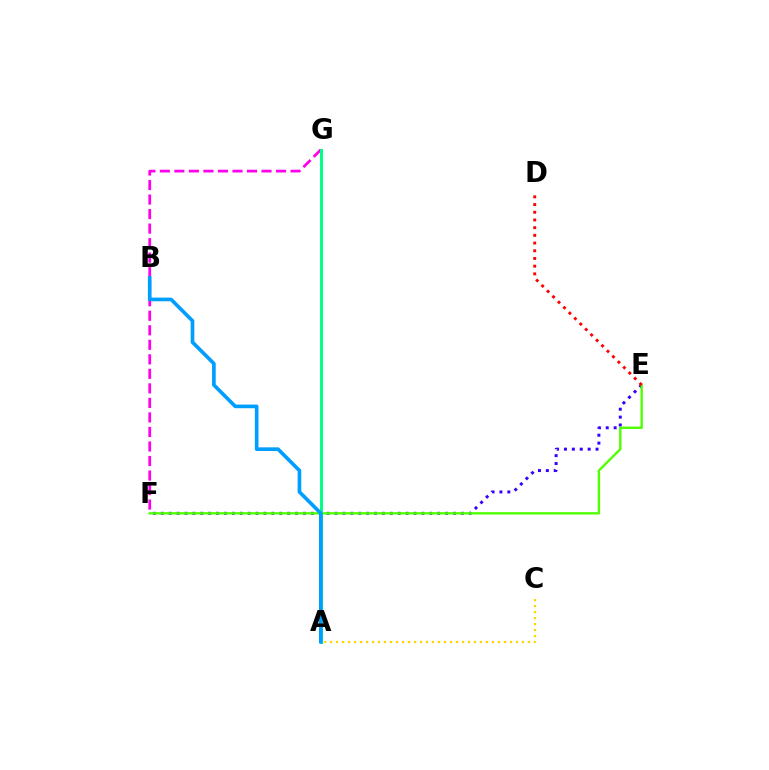{('A', 'C'): [{'color': '#ffd500', 'line_style': 'dotted', 'thickness': 1.63}], ('E', 'F'): [{'color': '#3700ff', 'line_style': 'dotted', 'thickness': 2.15}, {'color': '#4fff00', 'line_style': 'solid', 'thickness': 1.7}], ('F', 'G'): [{'color': '#ff00ed', 'line_style': 'dashed', 'thickness': 1.97}], ('A', 'G'): [{'color': '#00ff86', 'line_style': 'solid', 'thickness': 2.14}], ('A', 'B'): [{'color': '#009eff', 'line_style': 'solid', 'thickness': 2.63}], ('D', 'E'): [{'color': '#ff0000', 'line_style': 'dotted', 'thickness': 2.09}]}